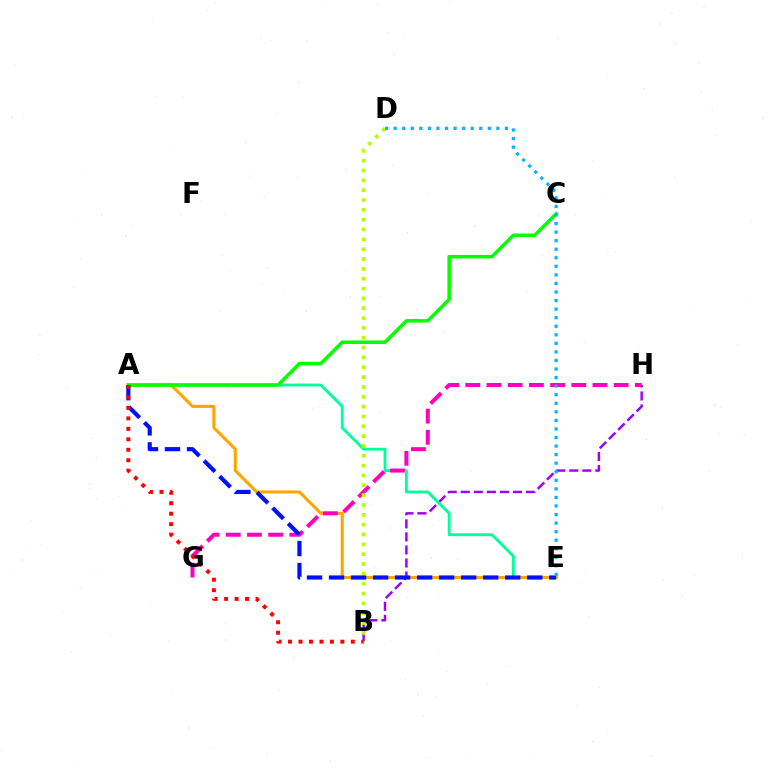{('B', 'H'): [{'color': '#9b00ff', 'line_style': 'dashed', 'thickness': 1.77}], ('A', 'E'): [{'color': '#00ff9d', 'line_style': 'solid', 'thickness': 2.05}, {'color': '#ffa500', 'line_style': 'solid', 'thickness': 2.21}, {'color': '#0010ff', 'line_style': 'dashed', 'thickness': 2.99}], ('G', 'H'): [{'color': '#ff00bd', 'line_style': 'dashed', 'thickness': 2.88}], ('A', 'C'): [{'color': '#08ff00', 'line_style': 'solid', 'thickness': 2.54}], ('B', 'D'): [{'color': '#b3ff00', 'line_style': 'dotted', 'thickness': 2.67}], ('A', 'B'): [{'color': '#ff0000', 'line_style': 'dotted', 'thickness': 2.84}], ('D', 'E'): [{'color': '#00b5ff', 'line_style': 'dotted', 'thickness': 2.33}]}